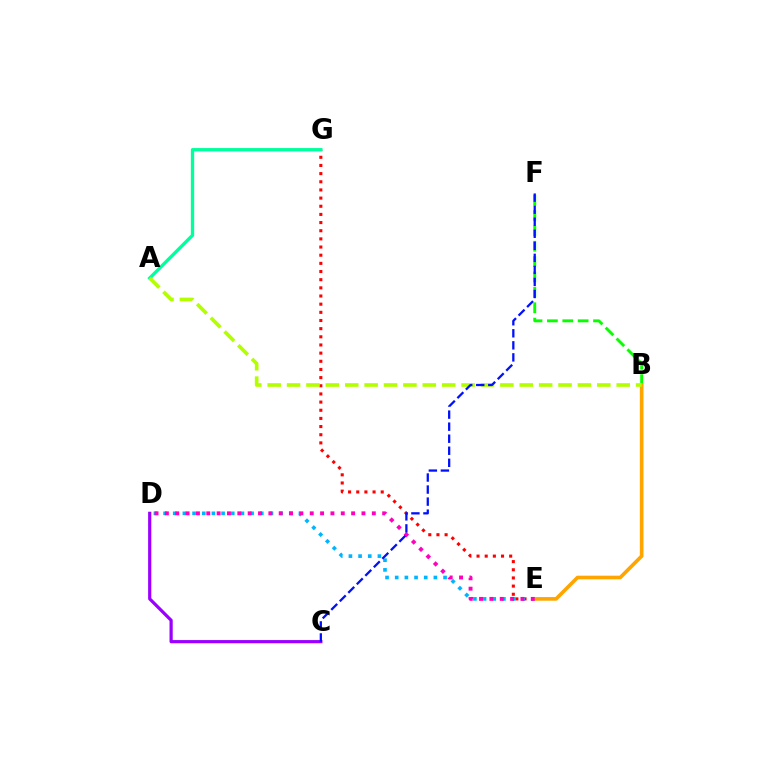{('E', 'G'): [{'color': '#ff0000', 'line_style': 'dotted', 'thickness': 2.22}], ('C', 'D'): [{'color': '#9b00ff', 'line_style': 'solid', 'thickness': 2.3}], ('D', 'E'): [{'color': '#00b5ff', 'line_style': 'dotted', 'thickness': 2.63}, {'color': '#ff00bd', 'line_style': 'dotted', 'thickness': 2.81}], ('B', 'F'): [{'color': '#08ff00', 'line_style': 'dashed', 'thickness': 2.09}], ('B', 'E'): [{'color': '#ffa500', 'line_style': 'solid', 'thickness': 2.61}], ('A', 'G'): [{'color': '#00ff9d', 'line_style': 'solid', 'thickness': 2.39}], ('A', 'B'): [{'color': '#b3ff00', 'line_style': 'dashed', 'thickness': 2.63}], ('C', 'F'): [{'color': '#0010ff', 'line_style': 'dashed', 'thickness': 1.64}]}